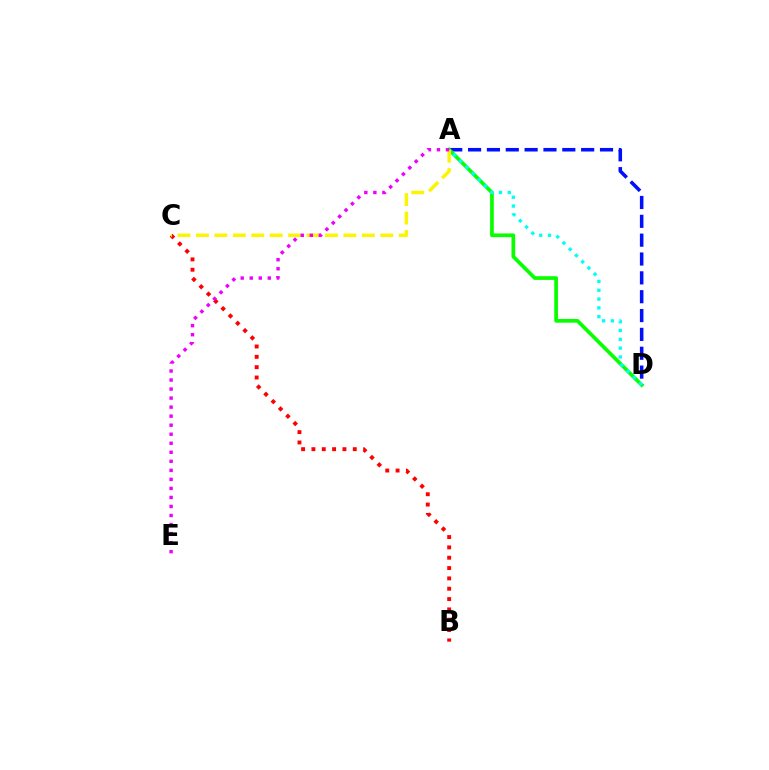{('A', 'D'): [{'color': '#0010ff', 'line_style': 'dashed', 'thickness': 2.56}, {'color': '#08ff00', 'line_style': 'solid', 'thickness': 2.67}, {'color': '#00fff6', 'line_style': 'dotted', 'thickness': 2.39}], ('B', 'C'): [{'color': '#ff0000', 'line_style': 'dotted', 'thickness': 2.81}], ('A', 'C'): [{'color': '#fcf500', 'line_style': 'dashed', 'thickness': 2.5}], ('A', 'E'): [{'color': '#ee00ff', 'line_style': 'dotted', 'thickness': 2.45}]}